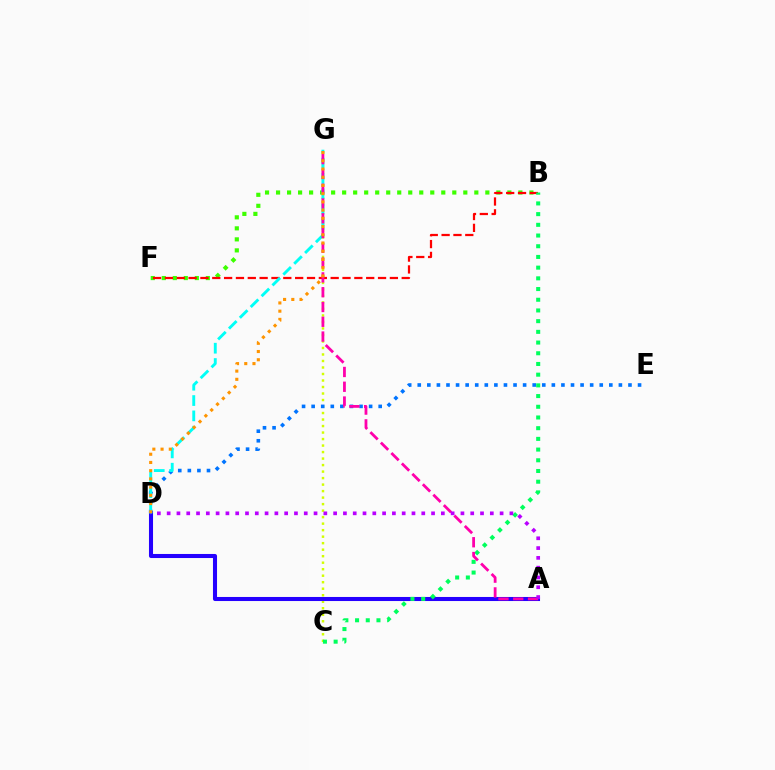{('C', 'G'): [{'color': '#d1ff00', 'line_style': 'dotted', 'thickness': 1.77}], ('A', 'D'): [{'color': '#2500ff', 'line_style': 'solid', 'thickness': 2.93}, {'color': '#b900ff', 'line_style': 'dotted', 'thickness': 2.66}], ('B', 'F'): [{'color': '#3dff00', 'line_style': 'dotted', 'thickness': 2.99}, {'color': '#ff0000', 'line_style': 'dashed', 'thickness': 1.61}], ('D', 'E'): [{'color': '#0074ff', 'line_style': 'dotted', 'thickness': 2.6}], ('B', 'C'): [{'color': '#00ff5c', 'line_style': 'dotted', 'thickness': 2.91}], ('D', 'G'): [{'color': '#00fff6', 'line_style': 'dashed', 'thickness': 2.08}, {'color': '#ff9400', 'line_style': 'dotted', 'thickness': 2.23}], ('A', 'G'): [{'color': '#ff00ac', 'line_style': 'dashed', 'thickness': 2.01}]}